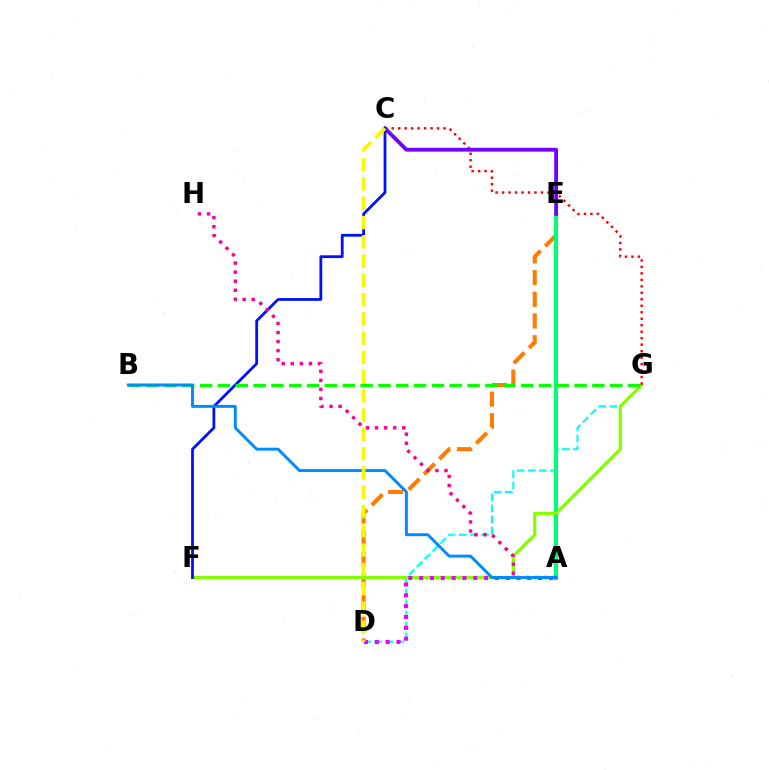{('D', 'E'): [{'color': '#ff7c00', 'line_style': 'dashed', 'thickness': 2.94}], ('D', 'G'): [{'color': '#00fff6', 'line_style': 'dashed', 'thickness': 1.51}], ('A', 'E'): [{'color': '#00ff74', 'line_style': 'solid', 'thickness': 2.95}], ('F', 'G'): [{'color': '#84ff00', 'line_style': 'solid', 'thickness': 2.31}], ('C', 'G'): [{'color': '#ff0000', 'line_style': 'dotted', 'thickness': 1.76}], ('C', 'E'): [{'color': '#7200ff', 'line_style': 'solid', 'thickness': 2.74}], ('C', 'F'): [{'color': '#0010ff', 'line_style': 'solid', 'thickness': 2.0}], ('A', 'D'): [{'color': '#ee00ff', 'line_style': 'dotted', 'thickness': 2.94}], ('A', 'H'): [{'color': '#ff0094', 'line_style': 'dotted', 'thickness': 2.46}], ('B', 'G'): [{'color': '#08ff00', 'line_style': 'dashed', 'thickness': 2.42}], ('A', 'B'): [{'color': '#008cff', 'line_style': 'solid', 'thickness': 2.12}], ('C', 'D'): [{'color': '#fcf500', 'line_style': 'dashed', 'thickness': 2.62}]}